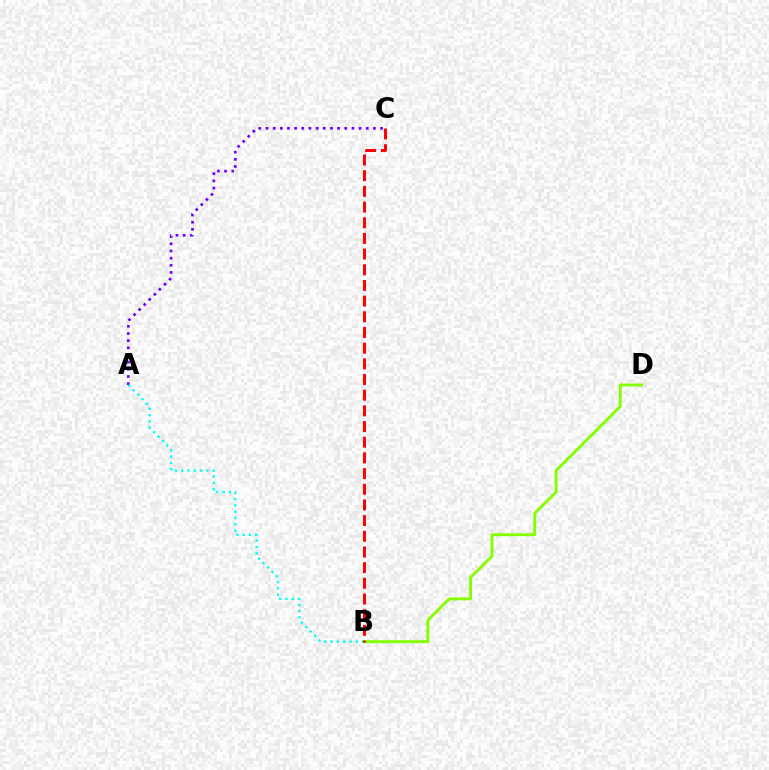{('A', 'C'): [{'color': '#7200ff', 'line_style': 'dotted', 'thickness': 1.95}], ('B', 'D'): [{'color': '#84ff00', 'line_style': 'solid', 'thickness': 2.09}], ('A', 'B'): [{'color': '#00fff6', 'line_style': 'dotted', 'thickness': 1.71}], ('B', 'C'): [{'color': '#ff0000', 'line_style': 'dashed', 'thickness': 2.13}]}